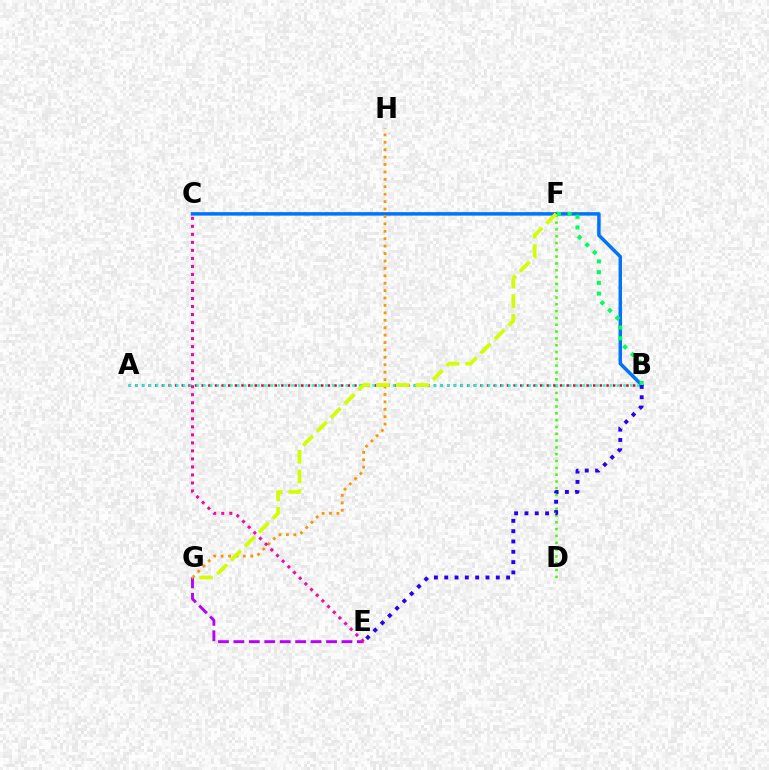{('B', 'C'): [{'color': '#0074ff', 'line_style': 'solid', 'thickness': 2.51}], ('D', 'F'): [{'color': '#3dff00', 'line_style': 'dotted', 'thickness': 1.85}], ('A', 'B'): [{'color': '#ff0000', 'line_style': 'dotted', 'thickness': 1.8}, {'color': '#00fff6', 'line_style': 'dotted', 'thickness': 1.84}], ('G', 'H'): [{'color': '#ff9400', 'line_style': 'dotted', 'thickness': 2.02}], ('B', 'F'): [{'color': '#00ff5c', 'line_style': 'dotted', 'thickness': 2.91}], ('E', 'G'): [{'color': '#b900ff', 'line_style': 'dashed', 'thickness': 2.1}], ('F', 'G'): [{'color': '#d1ff00', 'line_style': 'dashed', 'thickness': 2.67}], ('C', 'E'): [{'color': '#ff00ac', 'line_style': 'dotted', 'thickness': 2.18}], ('B', 'E'): [{'color': '#2500ff', 'line_style': 'dotted', 'thickness': 2.8}]}